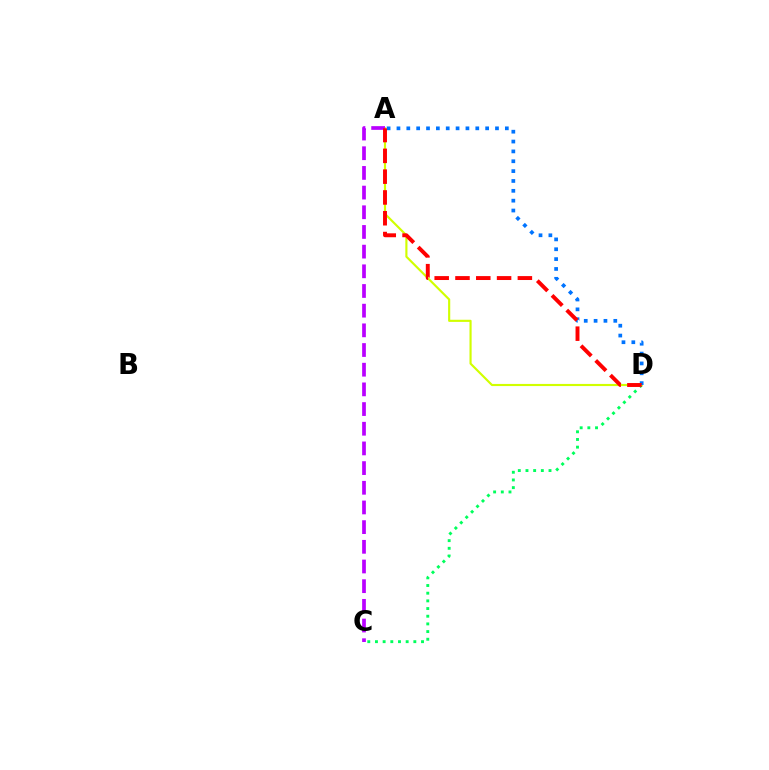{('C', 'D'): [{'color': '#00ff5c', 'line_style': 'dotted', 'thickness': 2.09}], ('A', 'D'): [{'color': '#d1ff00', 'line_style': 'solid', 'thickness': 1.54}, {'color': '#0074ff', 'line_style': 'dotted', 'thickness': 2.68}, {'color': '#ff0000', 'line_style': 'dashed', 'thickness': 2.83}], ('A', 'C'): [{'color': '#b900ff', 'line_style': 'dashed', 'thickness': 2.67}]}